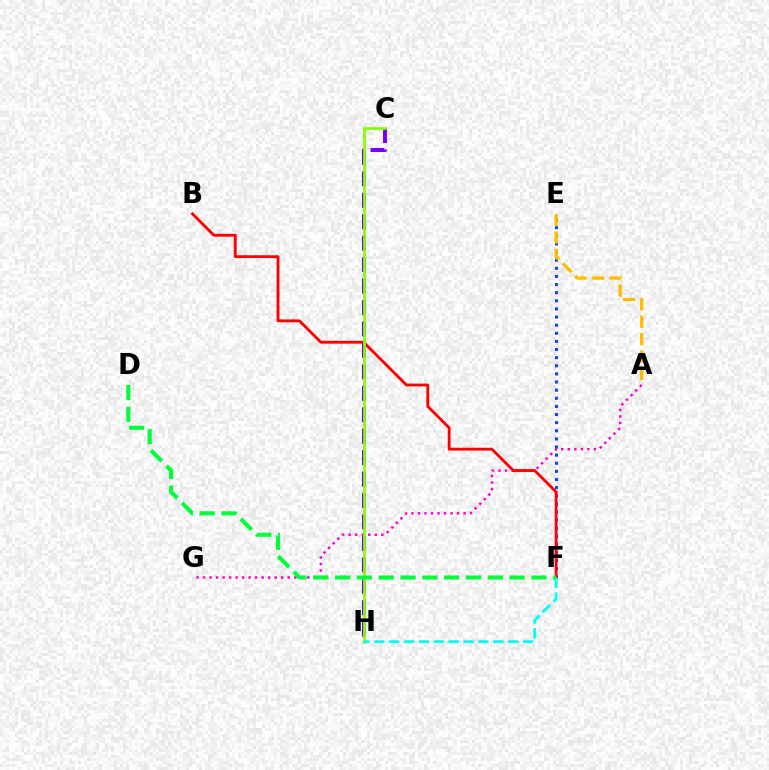{('A', 'G'): [{'color': '#ff00cf', 'line_style': 'dotted', 'thickness': 1.77}], ('E', 'F'): [{'color': '#004bff', 'line_style': 'dotted', 'thickness': 2.21}], ('B', 'F'): [{'color': '#ff0000', 'line_style': 'solid', 'thickness': 2.05}], ('C', 'H'): [{'color': '#7200ff', 'line_style': 'dashed', 'thickness': 2.91}, {'color': '#84ff00', 'line_style': 'solid', 'thickness': 1.98}], ('F', 'H'): [{'color': '#00fff6', 'line_style': 'dashed', 'thickness': 2.02}], ('D', 'F'): [{'color': '#00ff39', 'line_style': 'dashed', 'thickness': 2.96}], ('A', 'E'): [{'color': '#ffbd00', 'line_style': 'dashed', 'thickness': 2.37}]}